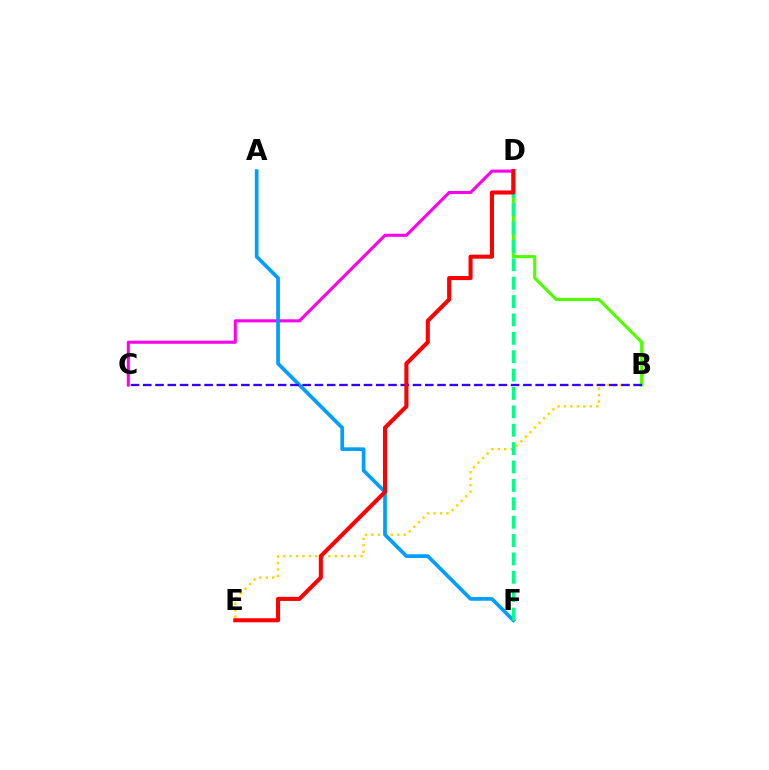{('B', 'E'): [{'color': '#ffd500', 'line_style': 'dotted', 'thickness': 1.75}], ('B', 'D'): [{'color': '#4fff00', 'line_style': 'solid', 'thickness': 2.25}], ('C', 'D'): [{'color': '#ff00ed', 'line_style': 'solid', 'thickness': 2.22}], ('A', 'F'): [{'color': '#009eff', 'line_style': 'solid', 'thickness': 2.65}], ('B', 'C'): [{'color': '#3700ff', 'line_style': 'dashed', 'thickness': 1.67}], ('D', 'F'): [{'color': '#00ff86', 'line_style': 'dashed', 'thickness': 2.5}], ('D', 'E'): [{'color': '#ff0000', 'line_style': 'solid', 'thickness': 2.93}]}